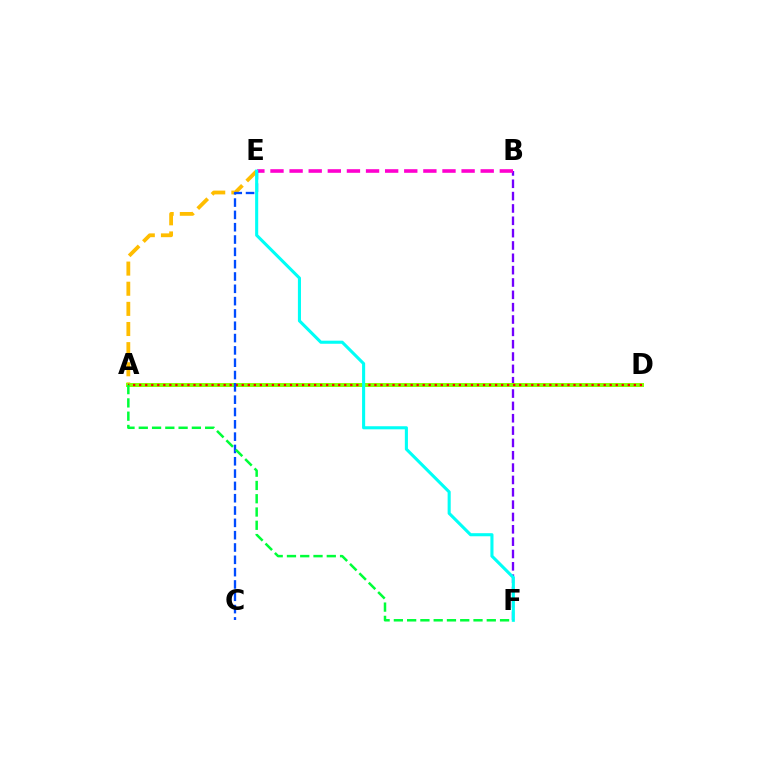{('A', 'E'): [{'color': '#ffbd00', 'line_style': 'dashed', 'thickness': 2.74}], ('B', 'F'): [{'color': '#7200ff', 'line_style': 'dashed', 'thickness': 1.68}], ('A', 'D'): [{'color': '#84ff00', 'line_style': 'solid', 'thickness': 2.85}, {'color': '#ff0000', 'line_style': 'dotted', 'thickness': 1.64}], ('B', 'E'): [{'color': '#ff00cf', 'line_style': 'dashed', 'thickness': 2.6}], ('C', 'E'): [{'color': '#004bff', 'line_style': 'dashed', 'thickness': 1.67}], ('E', 'F'): [{'color': '#00fff6', 'line_style': 'solid', 'thickness': 2.22}], ('A', 'F'): [{'color': '#00ff39', 'line_style': 'dashed', 'thickness': 1.8}]}